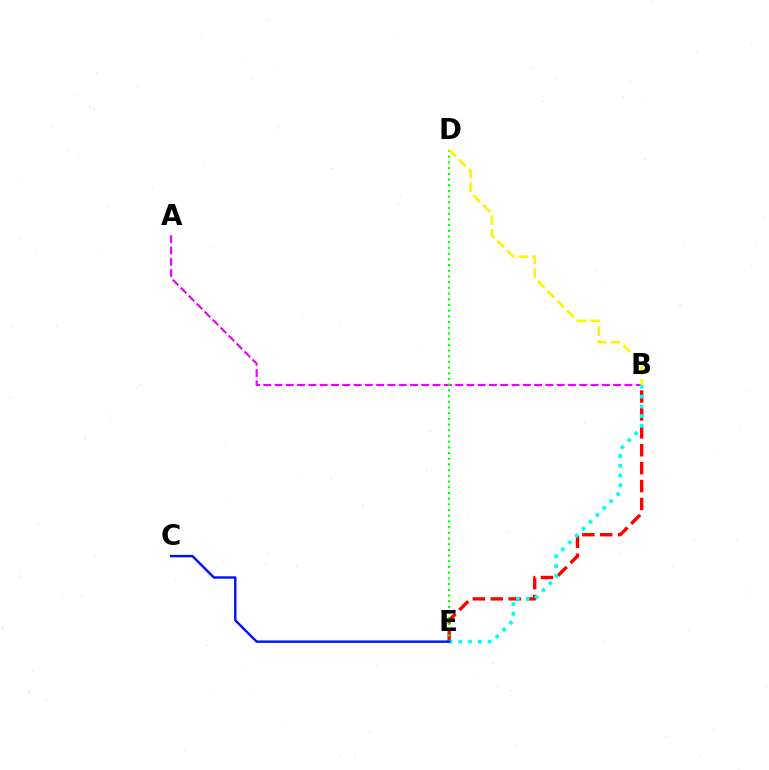{('A', 'B'): [{'color': '#ee00ff', 'line_style': 'dashed', 'thickness': 1.53}], ('B', 'E'): [{'color': '#ff0000', 'line_style': 'dashed', 'thickness': 2.43}, {'color': '#00fff6', 'line_style': 'dotted', 'thickness': 2.65}], ('D', 'E'): [{'color': '#08ff00', 'line_style': 'dotted', 'thickness': 1.55}], ('C', 'E'): [{'color': '#0010ff', 'line_style': 'solid', 'thickness': 1.73}], ('B', 'D'): [{'color': '#fcf500', 'line_style': 'dashed', 'thickness': 1.89}]}